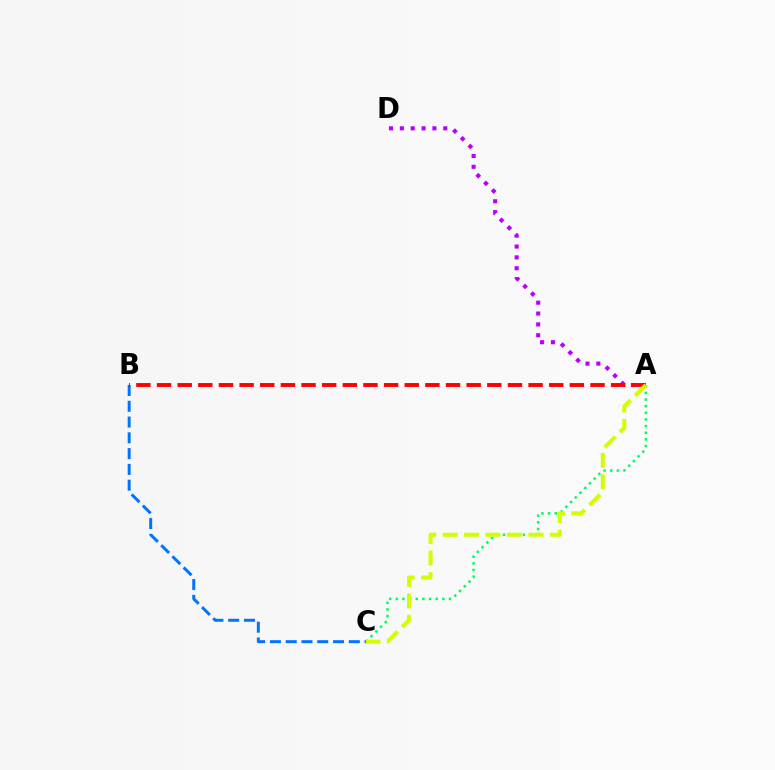{('A', 'C'): [{'color': '#00ff5c', 'line_style': 'dotted', 'thickness': 1.81}, {'color': '#d1ff00', 'line_style': 'dashed', 'thickness': 2.91}], ('B', 'C'): [{'color': '#0074ff', 'line_style': 'dashed', 'thickness': 2.14}], ('A', 'D'): [{'color': '#b900ff', 'line_style': 'dotted', 'thickness': 2.95}], ('A', 'B'): [{'color': '#ff0000', 'line_style': 'dashed', 'thickness': 2.8}]}